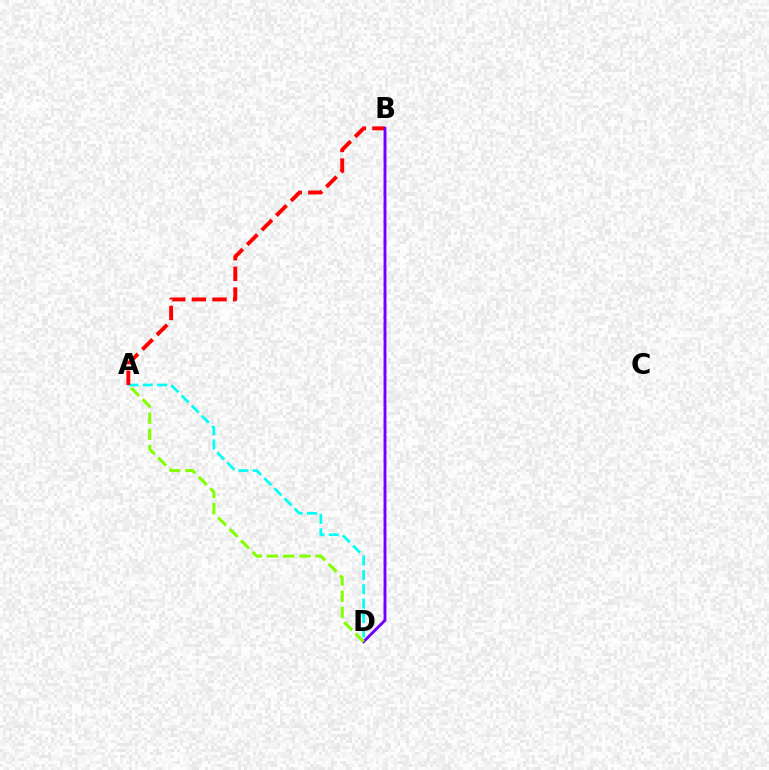{('A', 'D'): [{'color': '#00fff6', 'line_style': 'dashed', 'thickness': 1.95}, {'color': '#84ff00', 'line_style': 'dashed', 'thickness': 2.2}], ('A', 'B'): [{'color': '#ff0000', 'line_style': 'dashed', 'thickness': 2.8}], ('B', 'D'): [{'color': '#7200ff', 'line_style': 'solid', 'thickness': 2.09}]}